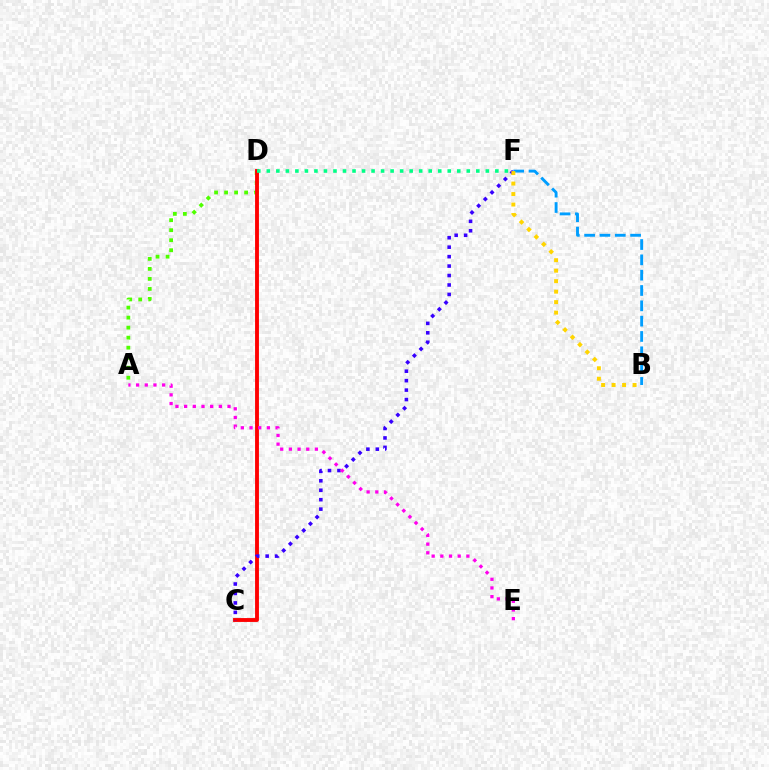{('A', 'D'): [{'color': '#4fff00', 'line_style': 'dotted', 'thickness': 2.72}], ('B', 'F'): [{'color': '#009eff', 'line_style': 'dashed', 'thickness': 2.08}, {'color': '#ffd500', 'line_style': 'dotted', 'thickness': 2.85}], ('C', 'D'): [{'color': '#ff0000', 'line_style': 'solid', 'thickness': 2.78}], ('D', 'F'): [{'color': '#00ff86', 'line_style': 'dotted', 'thickness': 2.59}], ('C', 'F'): [{'color': '#3700ff', 'line_style': 'dotted', 'thickness': 2.57}], ('A', 'E'): [{'color': '#ff00ed', 'line_style': 'dotted', 'thickness': 2.36}]}